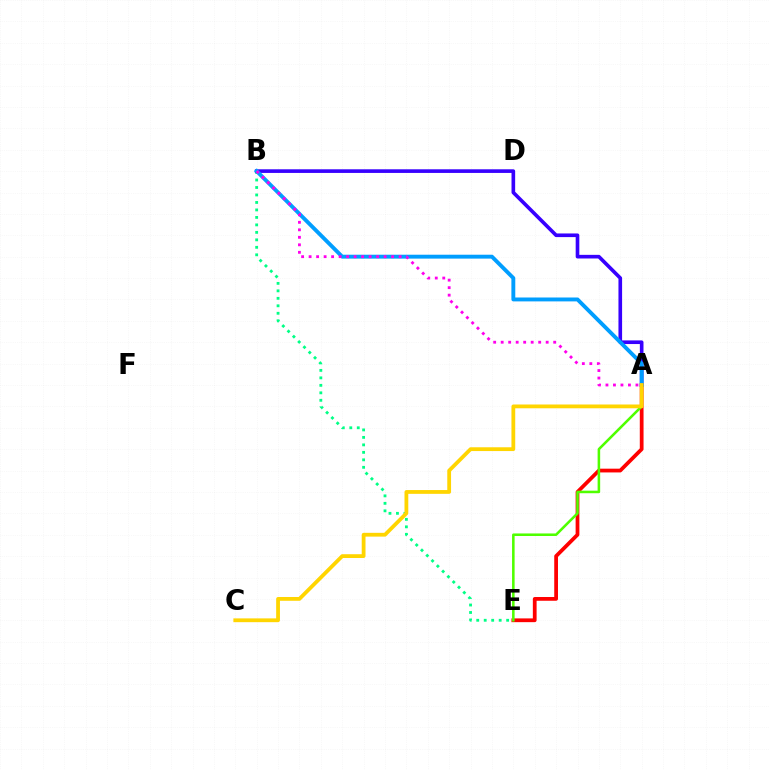{('A', 'E'): [{'color': '#ff0000', 'line_style': 'solid', 'thickness': 2.71}, {'color': '#4fff00', 'line_style': 'solid', 'thickness': 1.84}], ('B', 'E'): [{'color': '#00ff86', 'line_style': 'dotted', 'thickness': 2.03}], ('A', 'B'): [{'color': '#3700ff', 'line_style': 'solid', 'thickness': 2.62}, {'color': '#009eff', 'line_style': 'solid', 'thickness': 2.81}, {'color': '#ff00ed', 'line_style': 'dotted', 'thickness': 2.04}], ('A', 'C'): [{'color': '#ffd500', 'line_style': 'solid', 'thickness': 2.73}]}